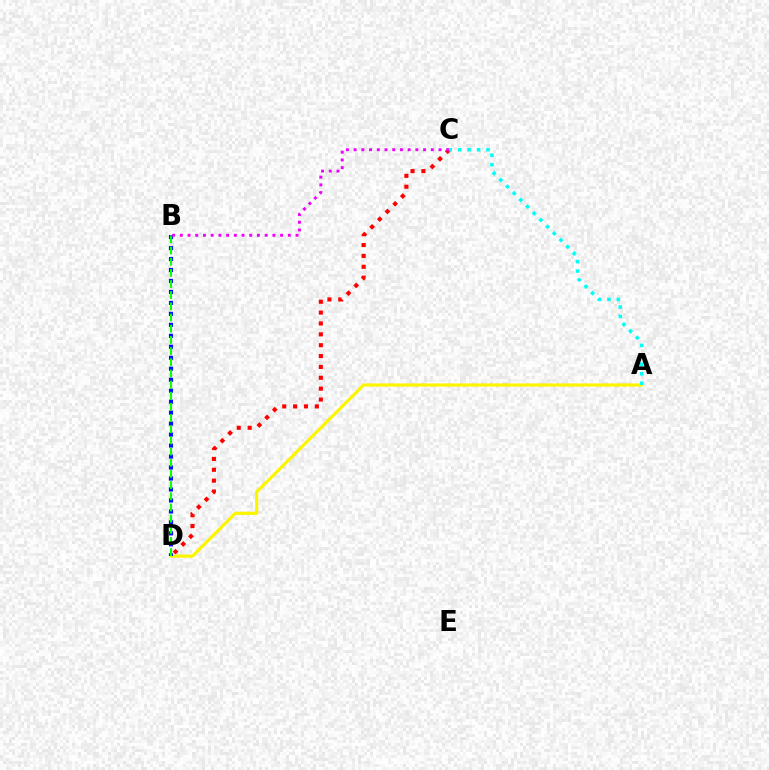{('C', 'D'): [{'color': '#ff0000', 'line_style': 'dotted', 'thickness': 2.95}], ('A', 'D'): [{'color': '#fcf500', 'line_style': 'solid', 'thickness': 2.3}], ('B', 'D'): [{'color': '#0010ff', 'line_style': 'dotted', 'thickness': 2.98}, {'color': '#08ff00', 'line_style': 'dashed', 'thickness': 1.52}], ('B', 'C'): [{'color': '#ee00ff', 'line_style': 'dotted', 'thickness': 2.1}], ('A', 'C'): [{'color': '#00fff6', 'line_style': 'dotted', 'thickness': 2.57}]}